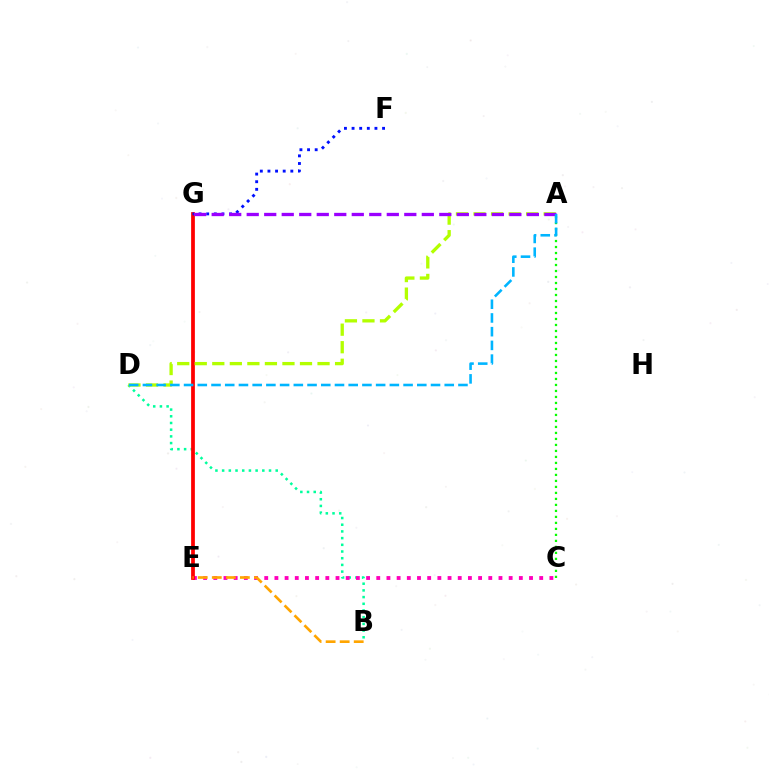{('B', 'D'): [{'color': '#00ff9d', 'line_style': 'dotted', 'thickness': 1.82}], ('C', 'E'): [{'color': '#ff00bd', 'line_style': 'dotted', 'thickness': 2.77}], ('E', 'G'): [{'color': '#ff0000', 'line_style': 'solid', 'thickness': 2.7}], ('A', 'C'): [{'color': '#08ff00', 'line_style': 'dotted', 'thickness': 1.63}], ('A', 'D'): [{'color': '#b3ff00', 'line_style': 'dashed', 'thickness': 2.38}, {'color': '#00b5ff', 'line_style': 'dashed', 'thickness': 1.86}], ('F', 'G'): [{'color': '#0010ff', 'line_style': 'dotted', 'thickness': 2.07}], ('A', 'G'): [{'color': '#9b00ff', 'line_style': 'dashed', 'thickness': 2.38}], ('B', 'E'): [{'color': '#ffa500', 'line_style': 'dashed', 'thickness': 1.91}]}